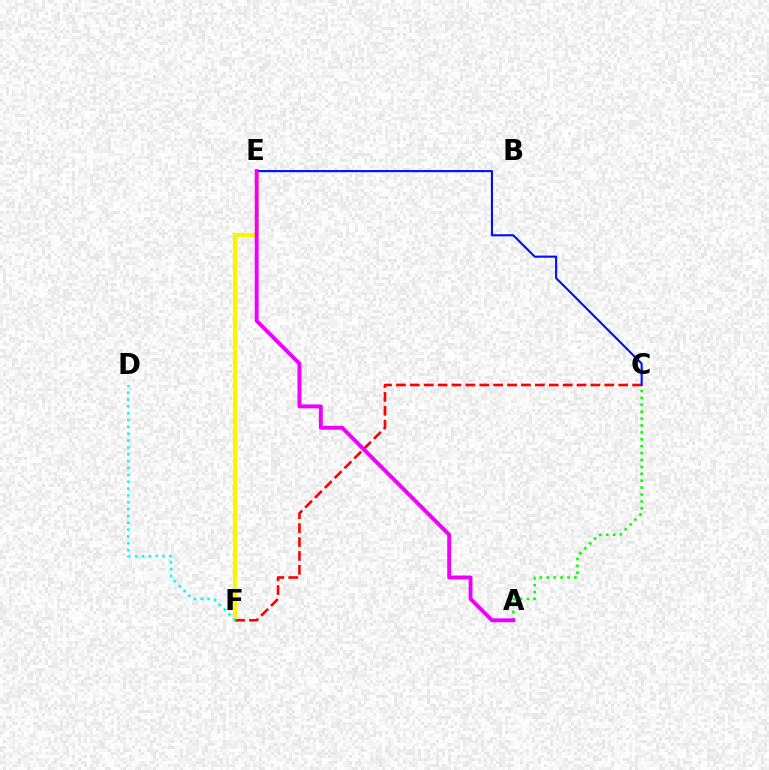{('E', 'F'): [{'color': '#fcf500', 'line_style': 'solid', 'thickness': 2.94}], ('C', 'F'): [{'color': '#ff0000', 'line_style': 'dashed', 'thickness': 1.89}], ('A', 'C'): [{'color': '#08ff00', 'line_style': 'dotted', 'thickness': 1.88}], ('D', 'F'): [{'color': '#00fff6', 'line_style': 'dotted', 'thickness': 1.86}], ('C', 'E'): [{'color': '#0010ff', 'line_style': 'solid', 'thickness': 1.52}], ('A', 'E'): [{'color': '#ee00ff', 'line_style': 'solid', 'thickness': 2.81}]}